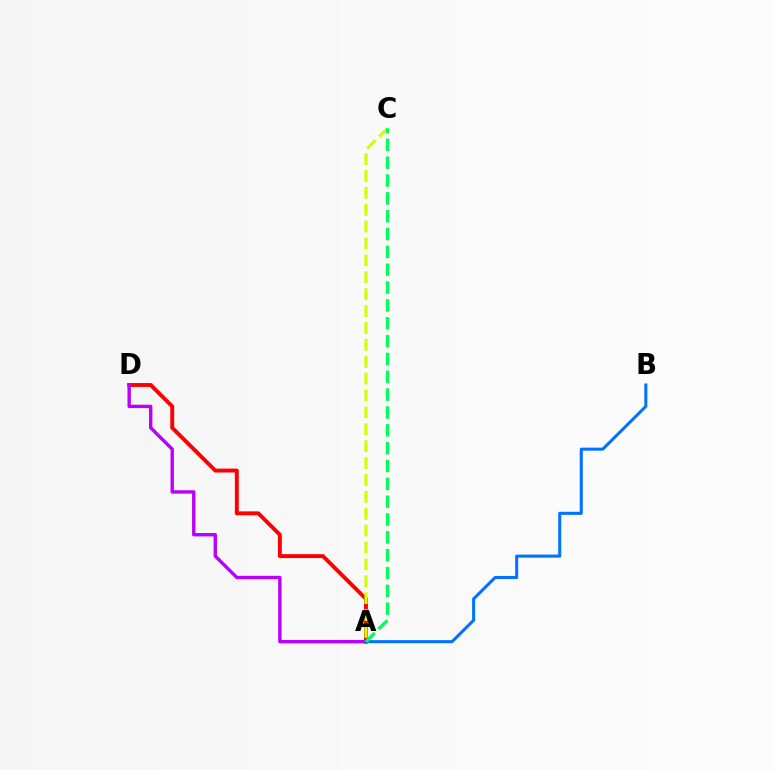{('A', 'D'): [{'color': '#ff0000', 'line_style': 'solid', 'thickness': 2.82}, {'color': '#b900ff', 'line_style': 'solid', 'thickness': 2.44}], ('A', 'C'): [{'color': '#d1ff00', 'line_style': 'dashed', 'thickness': 2.29}, {'color': '#00ff5c', 'line_style': 'dashed', 'thickness': 2.42}], ('A', 'B'): [{'color': '#0074ff', 'line_style': 'solid', 'thickness': 2.21}]}